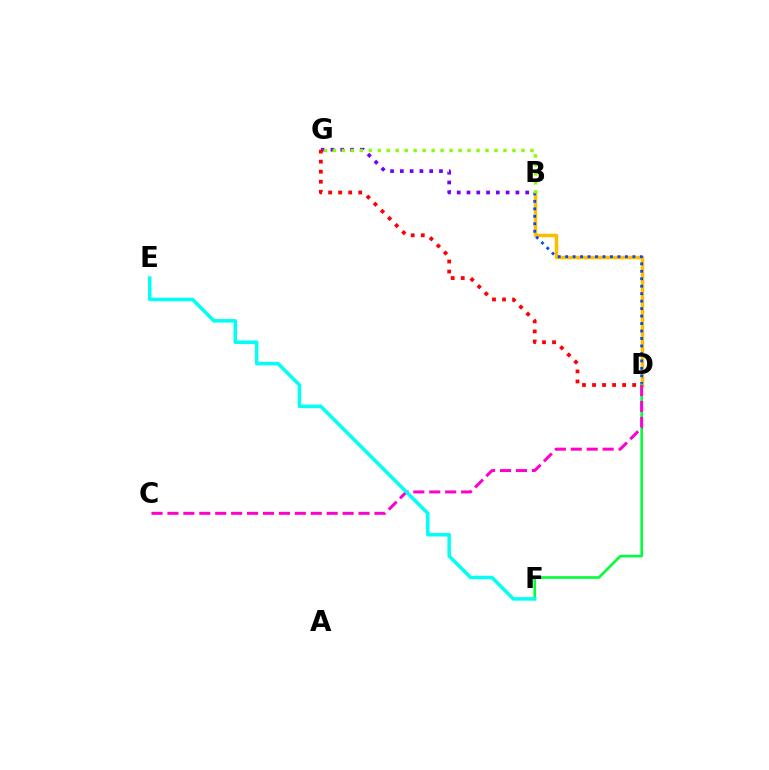{('B', 'G'): [{'color': '#7200ff', 'line_style': 'dotted', 'thickness': 2.66}, {'color': '#84ff00', 'line_style': 'dotted', 'thickness': 2.44}], ('B', 'D'): [{'color': '#ffbd00', 'line_style': 'solid', 'thickness': 2.51}, {'color': '#004bff', 'line_style': 'dotted', 'thickness': 2.03}], ('D', 'F'): [{'color': '#00ff39', 'line_style': 'solid', 'thickness': 1.89}], ('C', 'D'): [{'color': '#ff00cf', 'line_style': 'dashed', 'thickness': 2.16}], ('E', 'F'): [{'color': '#00fff6', 'line_style': 'solid', 'thickness': 2.54}], ('D', 'G'): [{'color': '#ff0000', 'line_style': 'dotted', 'thickness': 2.73}]}